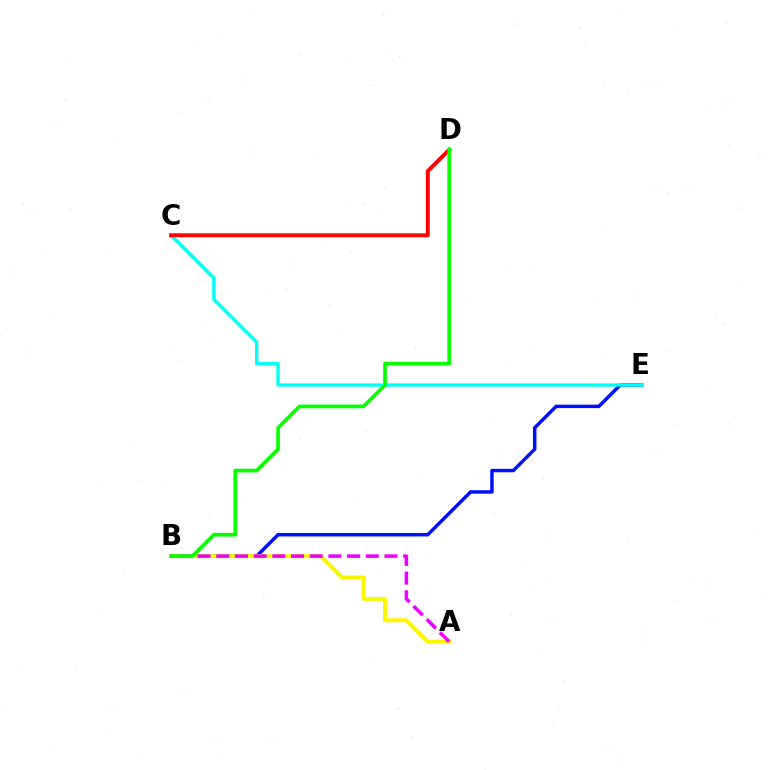{('B', 'E'): [{'color': '#0010ff', 'line_style': 'solid', 'thickness': 2.48}], ('C', 'E'): [{'color': '#00fff6', 'line_style': 'solid', 'thickness': 2.43}], ('A', 'B'): [{'color': '#fcf500', 'line_style': 'solid', 'thickness': 2.85}, {'color': '#ee00ff', 'line_style': 'dashed', 'thickness': 2.54}], ('C', 'D'): [{'color': '#ff0000', 'line_style': 'solid', 'thickness': 2.83}], ('B', 'D'): [{'color': '#08ff00', 'line_style': 'solid', 'thickness': 2.66}]}